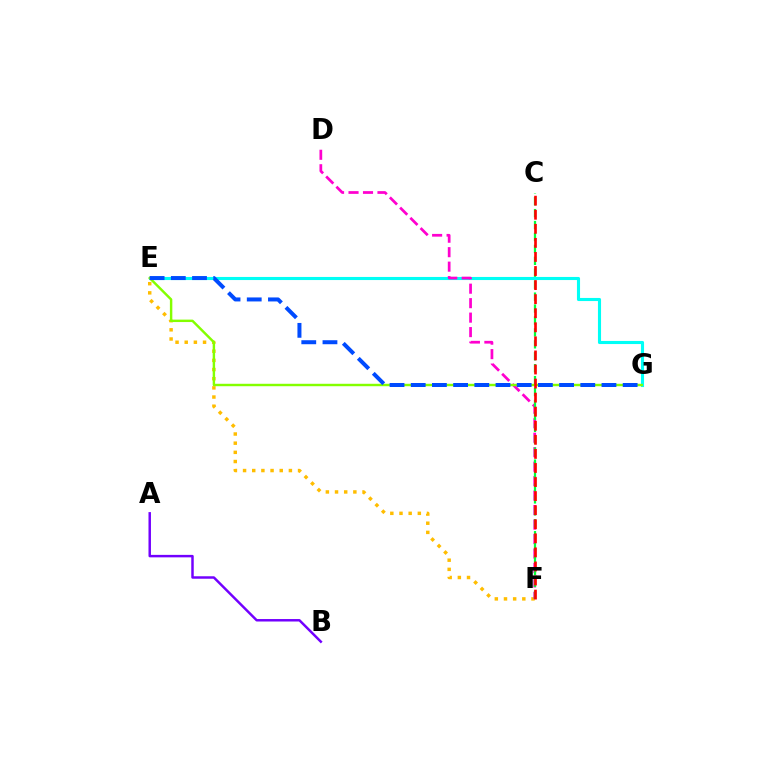{('A', 'B'): [{'color': '#7200ff', 'line_style': 'solid', 'thickness': 1.78}], ('E', 'F'): [{'color': '#ffbd00', 'line_style': 'dotted', 'thickness': 2.49}], ('E', 'G'): [{'color': '#00fff6', 'line_style': 'solid', 'thickness': 2.23}, {'color': '#84ff00', 'line_style': 'solid', 'thickness': 1.75}, {'color': '#004bff', 'line_style': 'dashed', 'thickness': 2.88}], ('D', 'F'): [{'color': '#ff00cf', 'line_style': 'dashed', 'thickness': 1.97}], ('C', 'F'): [{'color': '#00ff39', 'line_style': 'dashed', 'thickness': 1.62}, {'color': '#ff0000', 'line_style': 'dashed', 'thickness': 1.91}]}